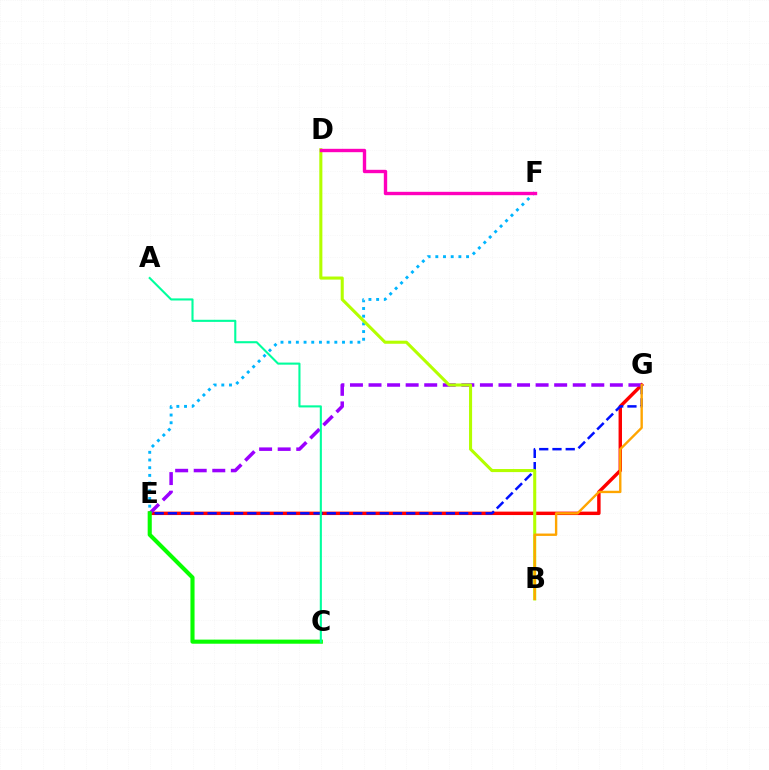{('E', 'G'): [{'color': '#ff0000', 'line_style': 'solid', 'thickness': 2.47}, {'color': '#0010ff', 'line_style': 'dashed', 'thickness': 1.8}, {'color': '#9b00ff', 'line_style': 'dashed', 'thickness': 2.52}], ('E', 'F'): [{'color': '#00b5ff', 'line_style': 'dotted', 'thickness': 2.09}], ('B', 'D'): [{'color': '#b3ff00', 'line_style': 'solid', 'thickness': 2.21}], ('C', 'E'): [{'color': '#08ff00', 'line_style': 'solid', 'thickness': 2.95}], ('A', 'C'): [{'color': '#00ff9d', 'line_style': 'solid', 'thickness': 1.51}], ('B', 'G'): [{'color': '#ffa500', 'line_style': 'solid', 'thickness': 1.71}], ('D', 'F'): [{'color': '#ff00bd', 'line_style': 'solid', 'thickness': 2.43}]}